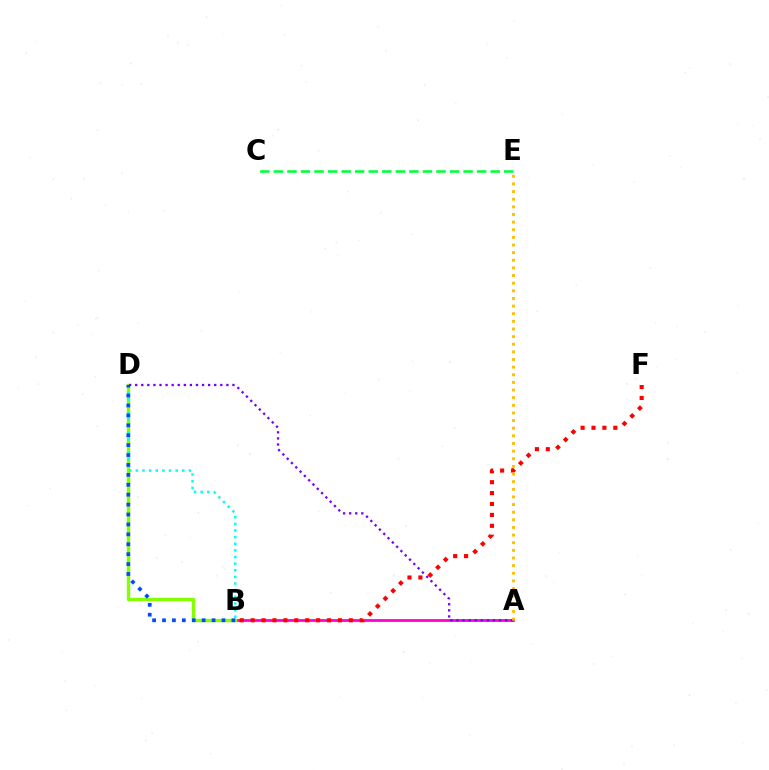{('A', 'B'): [{'color': '#ff00cf', 'line_style': 'solid', 'thickness': 1.98}], ('B', 'F'): [{'color': '#ff0000', 'line_style': 'dotted', 'thickness': 2.96}], ('B', 'D'): [{'color': '#84ff00', 'line_style': 'solid', 'thickness': 2.42}, {'color': '#00fff6', 'line_style': 'dotted', 'thickness': 1.8}, {'color': '#004bff', 'line_style': 'dotted', 'thickness': 2.69}], ('A', 'D'): [{'color': '#7200ff', 'line_style': 'dotted', 'thickness': 1.65}], ('C', 'E'): [{'color': '#00ff39', 'line_style': 'dashed', 'thickness': 1.84}], ('A', 'E'): [{'color': '#ffbd00', 'line_style': 'dotted', 'thickness': 2.07}]}